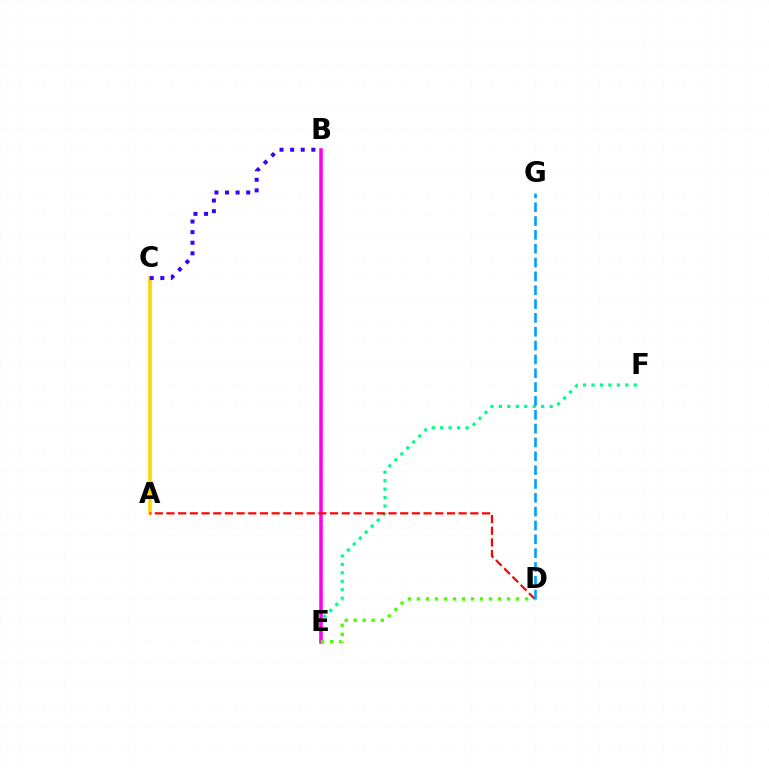{('A', 'C'): [{'color': '#ffd500', 'line_style': 'solid', 'thickness': 2.64}], ('E', 'F'): [{'color': '#00ff86', 'line_style': 'dotted', 'thickness': 2.3}], ('B', 'C'): [{'color': '#3700ff', 'line_style': 'dotted', 'thickness': 2.88}], ('B', 'E'): [{'color': '#ff00ed', 'line_style': 'solid', 'thickness': 2.57}], ('D', 'E'): [{'color': '#4fff00', 'line_style': 'dotted', 'thickness': 2.45}], ('A', 'D'): [{'color': '#ff0000', 'line_style': 'dashed', 'thickness': 1.59}], ('D', 'G'): [{'color': '#009eff', 'line_style': 'dashed', 'thickness': 1.88}]}